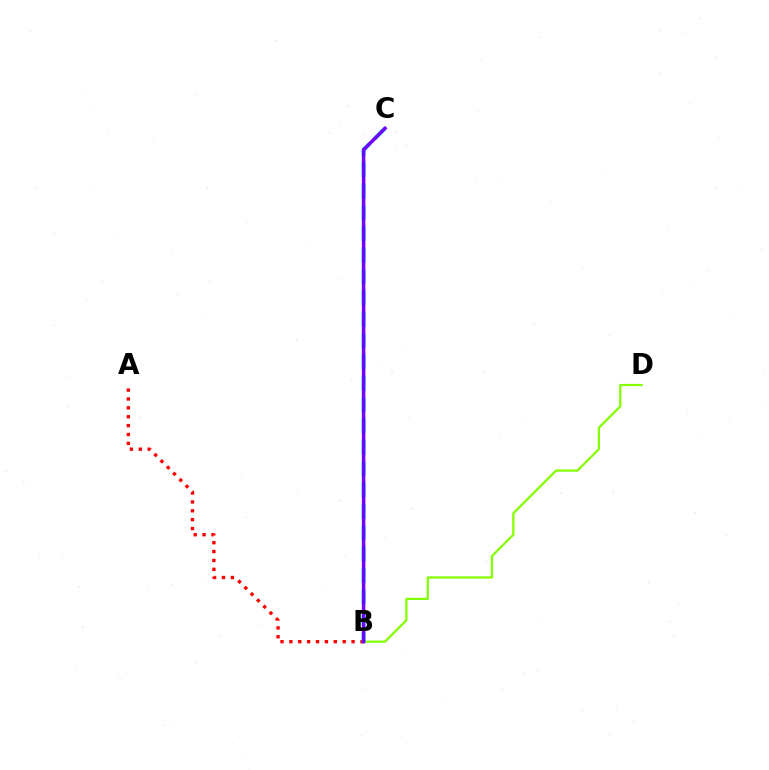{('B', 'D'): [{'color': '#84ff00', 'line_style': 'solid', 'thickness': 1.62}], ('A', 'B'): [{'color': '#ff0000', 'line_style': 'dotted', 'thickness': 2.41}], ('B', 'C'): [{'color': '#00fff6', 'line_style': 'dashed', 'thickness': 2.9}, {'color': '#7200ff', 'line_style': 'solid', 'thickness': 2.51}]}